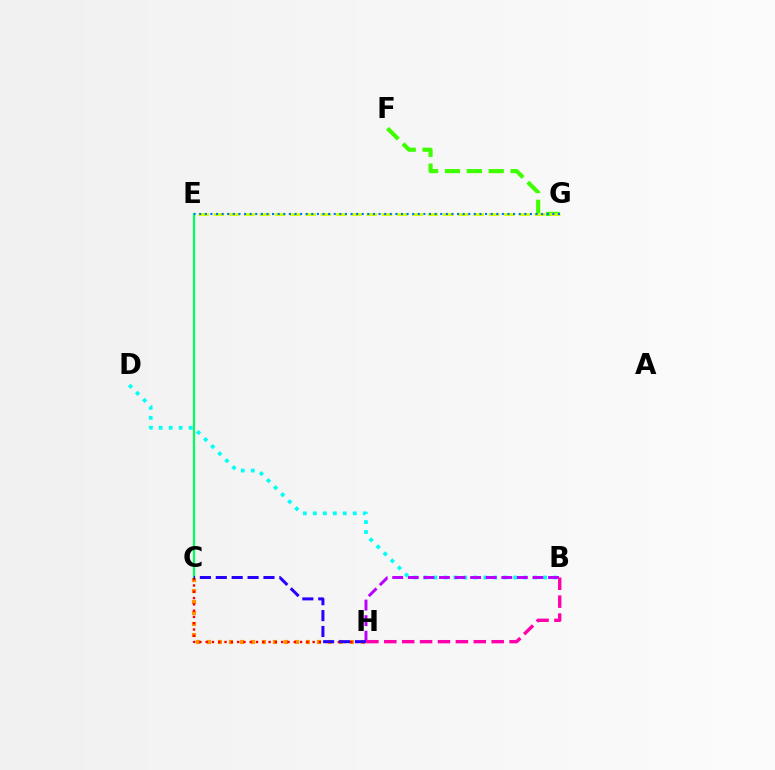{('B', 'D'): [{'color': '#00fff6', 'line_style': 'dotted', 'thickness': 2.71}], ('C', 'H'): [{'color': '#ff9400', 'line_style': 'dotted', 'thickness': 2.99}, {'color': '#ff0000', 'line_style': 'dotted', 'thickness': 1.71}, {'color': '#2500ff', 'line_style': 'dashed', 'thickness': 2.16}], ('C', 'E'): [{'color': '#00ff5c', 'line_style': 'solid', 'thickness': 1.61}], ('F', 'G'): [{'color': '#3dff00', 'line_style': 'dashed', 'thickness': 2.97}], ('E', 'G'): [{'color': '#d1ff00', 'line_style': 'dashed', 'thickness': 2.08}, {'color': '#0074ff', 'line_style': 'dotted', 'thickness': 1.52}], ('B', 'H'): [{'color': '#b900ff', 'line_style': 'dashed', 'thickness': 2.12}, {'color': '#ff00ac', 'line_style': 'dashed', 'thickness': 2.43}]}